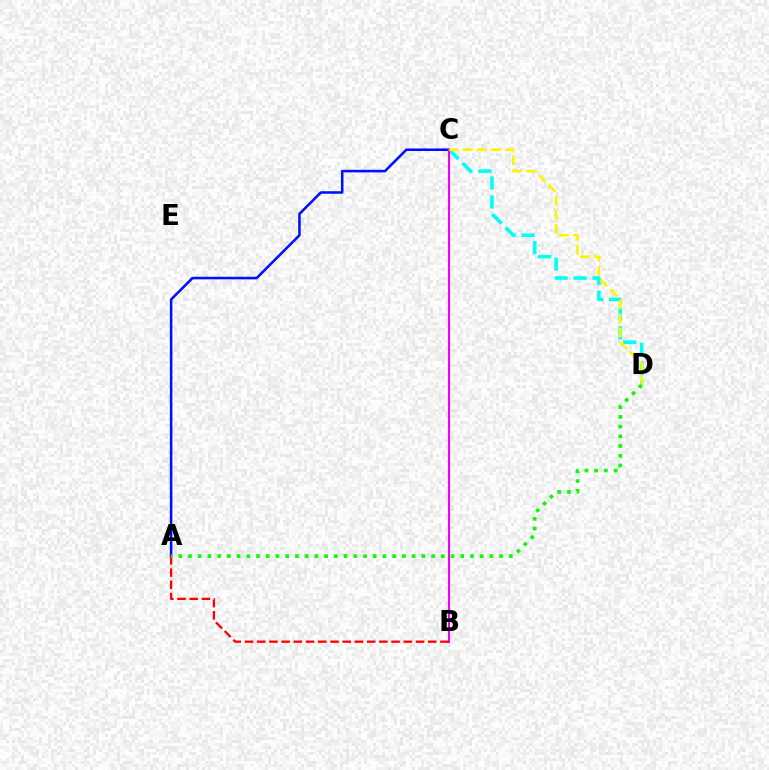{('C', 'D'): [{'color': '#00fff6', 'line_style': 'dashed', 'thickness': 2.58}, {'color': '#fcf500', 'line_style': 'dashed', 'thickness': 1.92}], ('A', 'C'): [{'color': '#0010ff', 'line_style': 'solid', 'thickness': 1.83}], ('B', 'C'): [{'color': '#ee00ff', 'line_style': 'solid', 'thickness': 1.5}], ('A', 'B'): [{'color': '#ff0000', 'line_style': 'dashed', 'thickness': 1.66}], ('A', 'D'): [{'color': '#08ff00', 'line_style': 'dotted', 'thickness': 2.64}]}